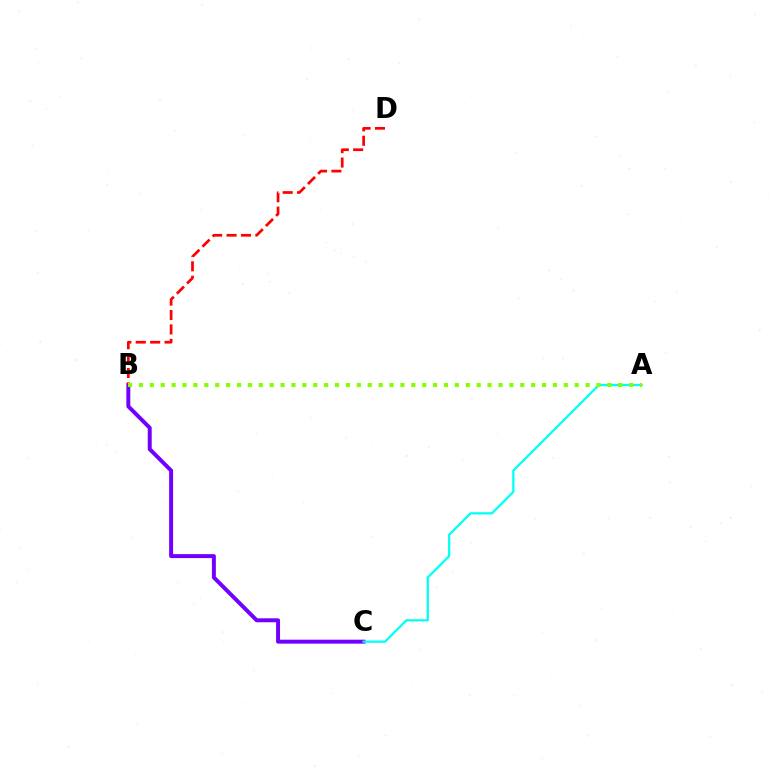{('B', 'C'): [{'color': '#7200ff', 'line_style': 'solid', 'thickness': 2.85}], ('A', 'C'): [{'color': '#00fff6', 'line_style': 'solid', 'thickness': 1.61}], ('B', 'D'): [{'color': '#ff0000', 'line_style': 'dashed', 'thickness': 1.96}], ('A', 'B'): [{'color': '#84ff00', 'line_style': 'dotted', 'thickness': 2.96}]}